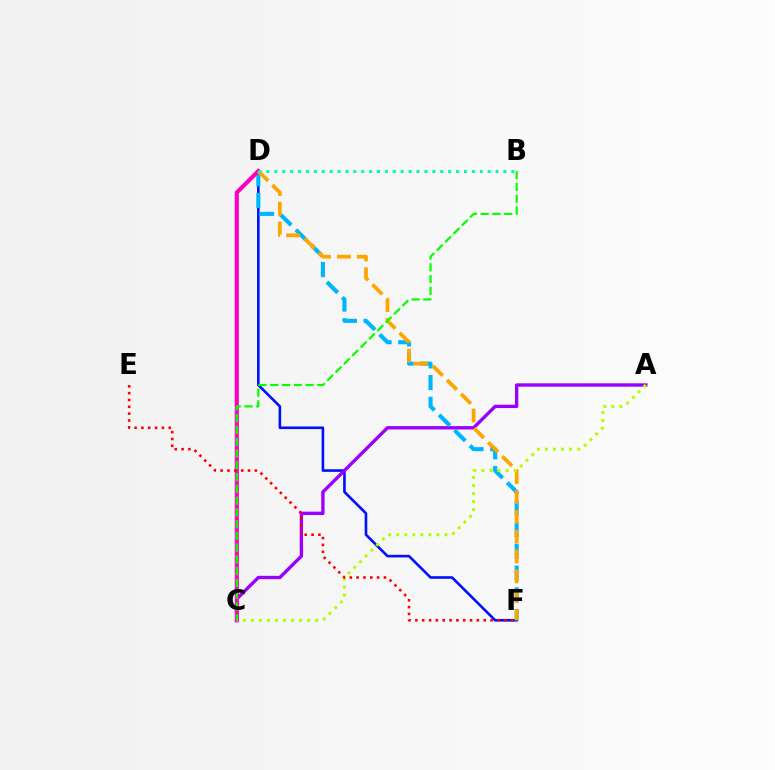{('D', 'F'): [{'color': '#0010ff', 'line_style': 'solid', 'thickness': 1.88}, {'color': '#00b5ff', 'line_style': 'dashed', 'thickness': 2.95}, {'color': '#ffa500', 'line_style': 'dashed', 'thickness': 2.7}], ('A', 'C'): [{'color': '#9b00ff', 'line_style': 'solid', 'thickness': 2.41}, {'color': '#b3ff00', 'line_style': 'dotted', 'thickness': 2.19}], ('C', 'D'): [{'color': '#ff00bd', 'line_style': 'solid', 'thickness': 2.98}], ('B', 'D'): [{'color': '#00ff9d', 'line_style': 'dotted', 'thickness': 2.15}], ('B', 'C'): [{'color': '#08ff00', 'line_style': 'dashed', 'thickness': 1.6}], ('E', 'F'): [{'color': '#ff0000', 'line_style': 'dotted', 'thickness': 1.86}]}